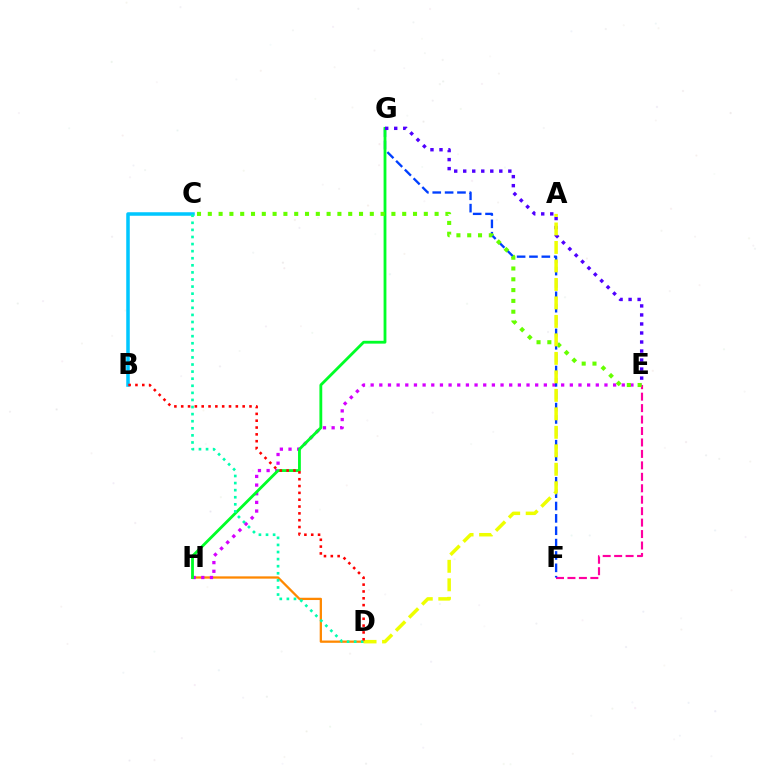{('D', 'H'): [{'color': '#ff8800', 'line_style': 'solid', 'thickness': 1.64}], ('E', 'H'): [{'color': '#d600ff', 'line_style': 'dotted', 'thickness': 2.35}], ('E', 'F'): [{'color': '#ff00a0', 'line_style': 'dashed', 'thickness': 1.56}], ('F', 'G'): [{'color': '#003fff', 'line_style': 'dashed', 'thickness': 1.68}], ('G', 'H'): [{'color': '#00ff27', 'line_style': 'solid', 'thickness': 2.03}], ('B', 'C'): [{'color': '#00c7ff', 'line_style': 'solid', 'thickness': 2.54}], ('E', 'G'): [{'color': '#4f00ff', 'line_style': 'dotted', 'thickness': 2.45}], ('C', 'E'): [{'color': '#66ff00', 'line_style': 'dotted', 'thickness': 2.93}], ('C', 'D'): [{'color': '#00ffaf', 'line_style': 'dotted', 'thickness': 1.93}], ('A', 'D'): [{'color': '#eeff00', 'line_style': 'dashed', 'thickness': 2.51}], ('B', 'D'): [{'color': '#ff0000', 'line_style': 'dotted', 'thickness': 1.86}]}